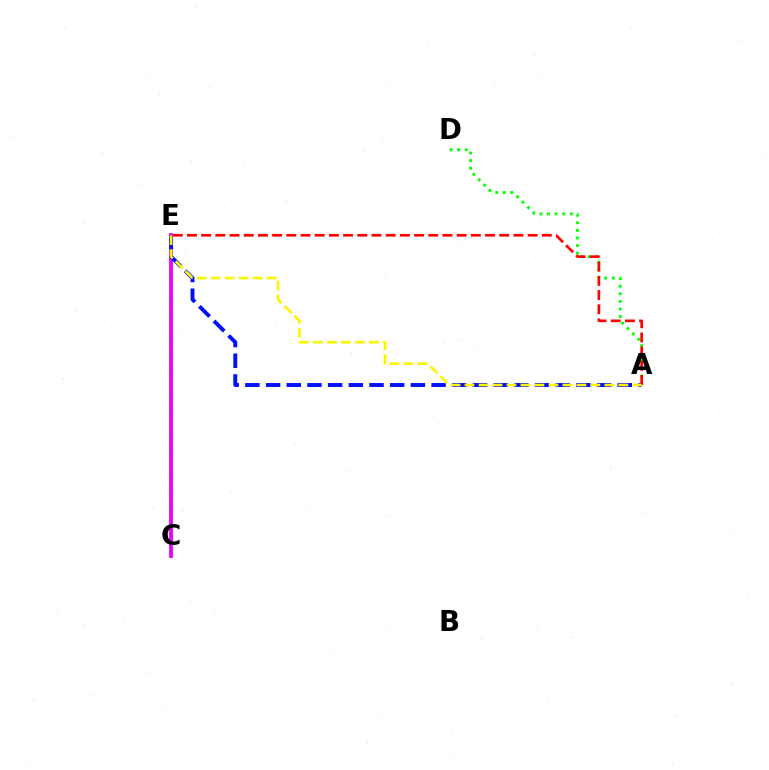{('C', 'E'): [{'color': '#00fff6', 'line_style': 'dashed', 'thickness': 1.85}, {'color': '#ee00ff', 'line_style': 'solid', 'thickness': 2.72}], ('A', 'D'): [{'color': '#08ff00', 'line_style': 'dotted', 'thickness': 2.06}], ('A', 'E'): [{'color': '#0010ff', 'line_style': 'dashed', 'thickness': 2.81}, {'color': '#ff0000', 'line_style': 'dashed', 'thickness': 1.93}, {'color': '#fcf500', 'line_style': 'dashed', 'thickness': 1.9}]}